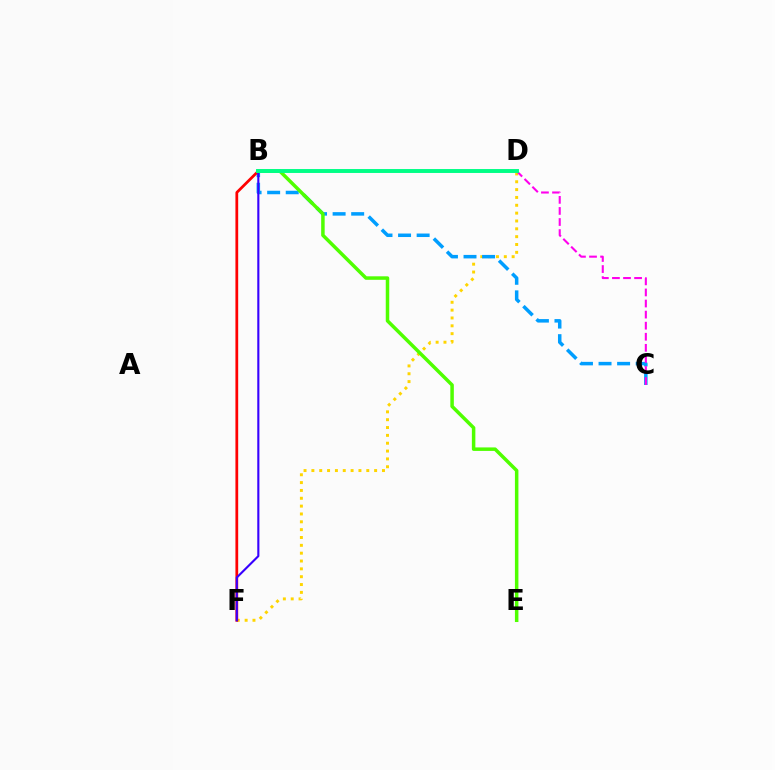{('D', 'F'): [{'color': '#ffd500', 'line_style': 'dotted', 'thickness': 2.13}], ('B', 'C'): [{'color': '#009eff', 'line_style': 'dashed', 'thickness': 2.52}], ('B', 'F'): [{'color': '#ff0000', 'line_style': 'solid', 'thickness': 1.99}, {'color': '#3700ff', 'line_style': 'solid', 'thickness': 1.52}], ('C', 'D'): [{'color': '#ff00ed', 'line_style': 'dashed', 'thickness': 1.5}], ('B', 'E'): [{'color': '#4fff00', 'line_style': 'solid', 'thickness': 2.52}], ('B', 'D'): [{'color': '#00ff86', 'line_style': 'solid', 'thickness': 2.82}]}